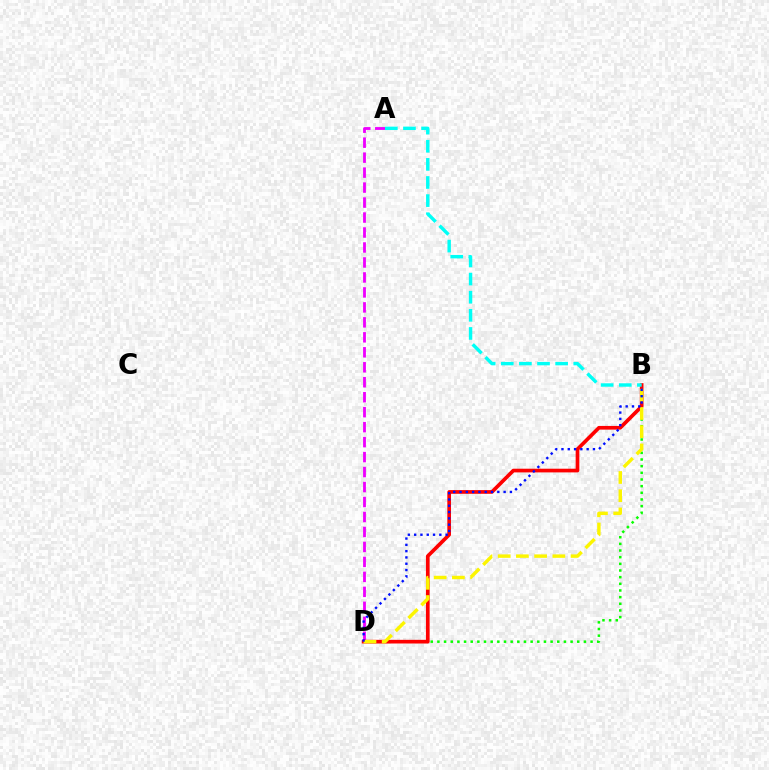{('B', 'D'): [{'color': '#08ff00', 'line_style': 'dotted', 'thickness': 1.81}, {'color': '#ff0000', 'line_style': 'solid', 'thickness': 2.65}, {'color': '#fcf500', 'line_style': 'dashed', 'thickness': 2.47}, {'color': '#0010ff', 'line_style': 'dotted', 'thickness': 1.71}], ('A', 'D'): [{'color': '#ee00ff', 'line_style': 'dashed', 'thickness': 2.03}], ('A', 'B'): [{'color': '#00fff6', 'line_style': 'dashed', 'thickness': 2.46}]}